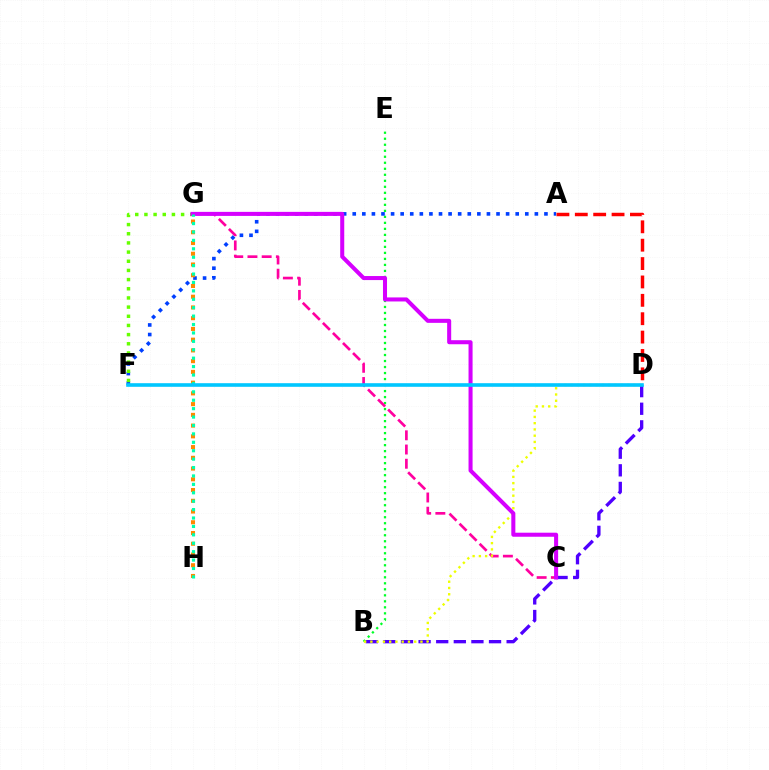{('B', 'E'): [{'color': '#00ff27', 'line_style': 'dotted', 'thickness': 1.63}], ('A', 'F'): [{'color': '#003fff', 'line_style': 'dotted', 'thickness': 2.6}], ('C', 'G'): [{'color': '#ff00a0', 'line_style': 'dashed', 'thickness': 1.93}, {'color': '#d600ff', 'line_style': 'solid', 'thickness': 2.91}], ('F', 'G'): [{'color': '#66ff00', 'line_style': 'dotted', 'thickness': 2.49}], ('G', 'H'): [{'color': '#ff8800', 'line_style': 'dotted', 'thickness': 2.92}, {'color': '#00ffaf', 'line_style': 'dotted', 'thickness': 2.29}], ('B', 'D'): [{'color': '#4f00ff', 'line_style': 'dashed', 'thickness': 2.39}, {'color': '#eeff00', 'line_style': 'dotted', 'thickness': 1.7}], ('A', 'D'): [{'color': '#ff0000', 'line_style': 'dashed', 'thickness': 2.5}], ('D', 'F'): [{'color': '#00c7ff', 'line_style': 'solid', 'thickness': 2.6}]}